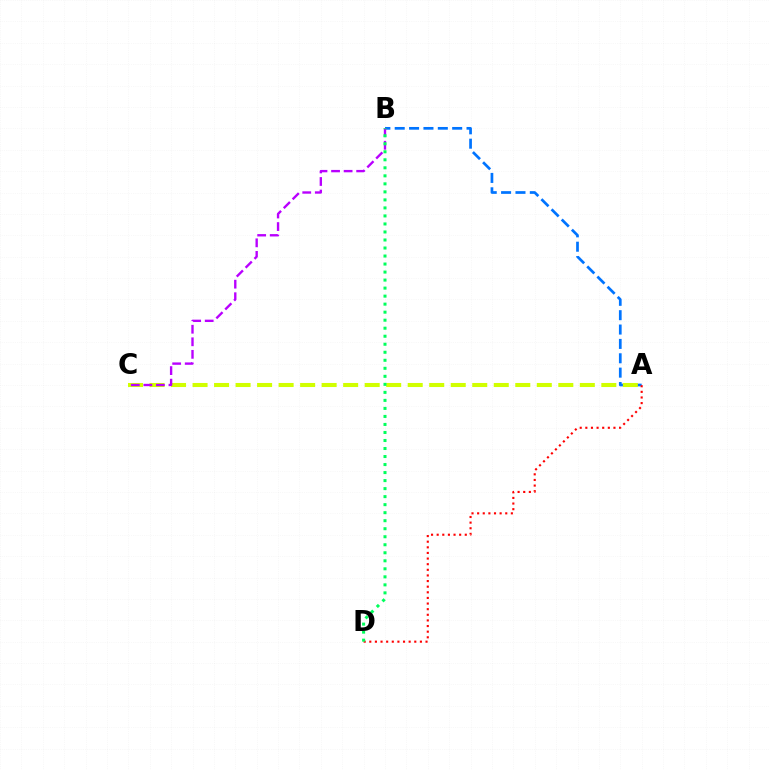{('A', 'B'): [{'color': '#0074ff', 'line_style': 'dashed', 'thickness': 1.95}], ('A', 'C'): [{'color': '#d1ff00', 'line_style': 'dashed', 'thickness': 2.92}], ('A', 'D'): [{'color': '#ff0000', 'line_style': 'dotted', 'thickness': 1.53}], ('B', 'C'): [{'color': '#b900ff', 'line_style': 'dashed', 'thickness': 1.71}], ('B', 'D'): [{'color': '#00ff5c', 'line_style': 'dotted', 'thickness': 2.18}]}